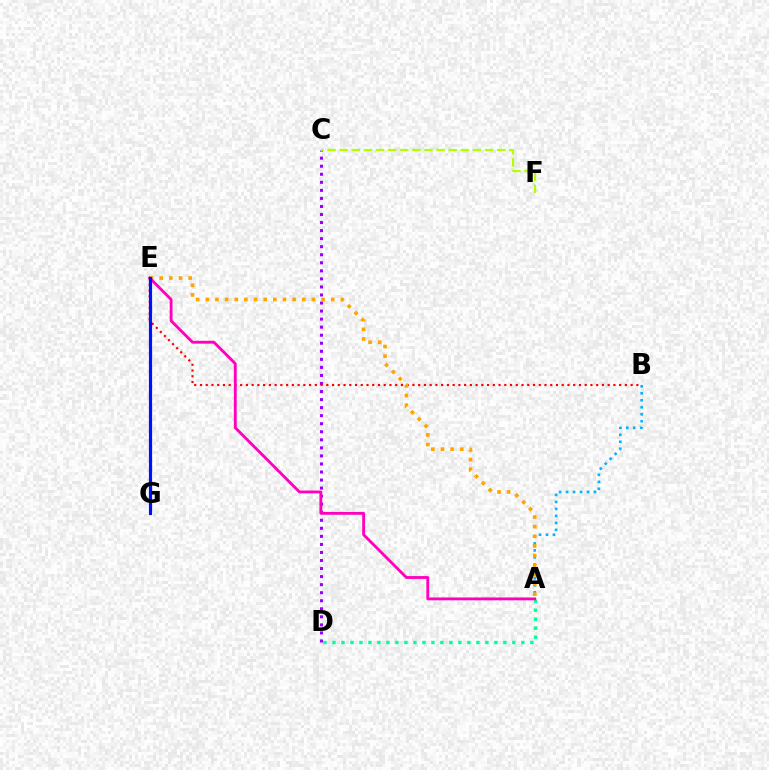{('C', 'D'): [{'color': '#9b00ff', 'line_style': 'dotted', 'thickness': 2.19}], ('A', 'B'): [{'color': '#00b5ff', 'line_style': 'dotted', 'thickness': 1.9}], ('E', 'G'): [{'color': '#08ff00', 'line_style': 'dashed', 'thickness': 2.0}, {'color': '#0010ff', 'line_style': 'solid', 'thickness': 2.29}], ('A', 'D'): [{'color': '#00ff9d', 'line_style': 'dotted', 'thickness': 2.44}], ('B', 'E'): [{'color': '#ff0000', 'line_style': 'dotted', 'thickness': 1.56}], ('A', 'E'): [{'color': '#ffa500', 'line_style': 'dotted', 'thickness': 2.62}, {'color': '#ff00bd', 'line_style': 'solid', 'thickness': 2.05}], ('C', 'F'): [{'color': '#b3ff00', 'line_style': 'dashed', 'thickness': 1.64}]}